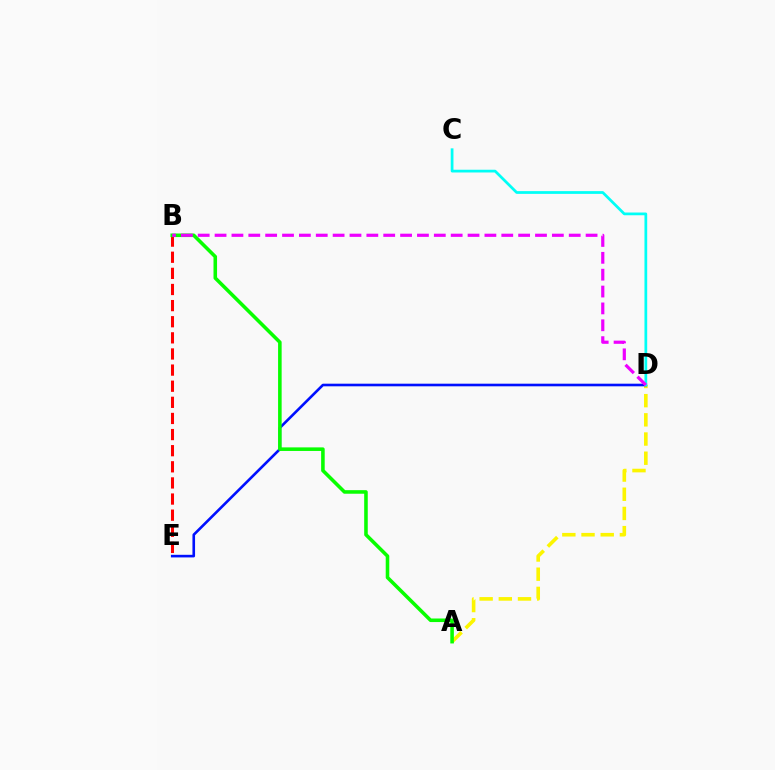{('A', 'D'): [{'color': '#fcf500', 'line_style': 'dashed', 'thickness': 2.61}], ('D', 'E'): [{'color': '#0010ff', 'line_style': 'solid', 'thickness': 1.88}], ('B', 'E'): [{'color': '#ff0000', 'line_style': 'dashed', 'thickness': 2.19}], ('A', 'B'): [{'color': '#08ff00', 'line_style': 'solid', 'thickness': 2.57}], ('C', 'D'): [{'color': '#00fff6', 'line_style': 'solid', 'thickness': 1.97}], ('B', 'D'): [{'color': '#ee00ff', 'line_style': 'dashed', 'thickness': 2.29}]}